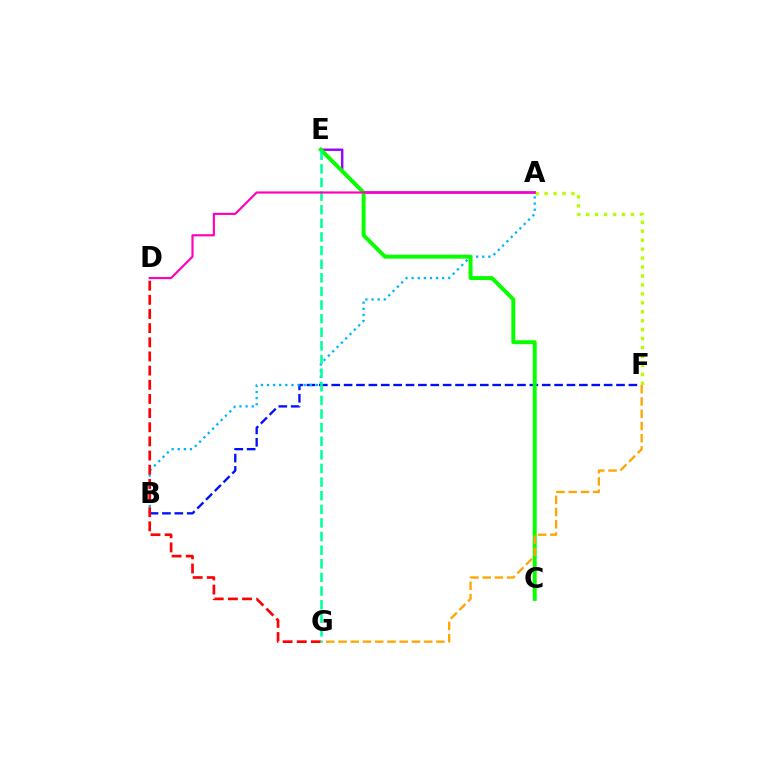{('B', 'F'): [{'color': '#0010ff', 'line_style': 'dashed', 'thickness': 1.68}], ('A', 'E'): [{'color': '#9b00ff', 'line_style': 'solid', 'thickness': 1.72}], ('A', 'B'): [{'color': '#00b5ff', 'line_style': 'dotted', 'thickness': 1.66}], ('C', 'E'): [{'color': '#08ff00', 'line_style': 'solid', 'thickness': 2.85}], ('D', 'G'): [{'color': '#ff0000', 'line_style': 'dashed', 'thickness': 1.92}], ('F', 'G'): [{'color': '#ffa500', 'line_style': 'dashed', 'thickness': 1.66}], ('E', 'G'): [{'color': '#00ff9d', 'line_style': 'dashed', 'thickness': 1.85}], ('A', 'F'): [{'color': '#b3ff00', 'line_style': 'dotted', 'thickness': 2.43}], ('A', 'D'): [{'color': '#ff00bd', 'line_style': 'solid', 'thickness': 1.56}]}